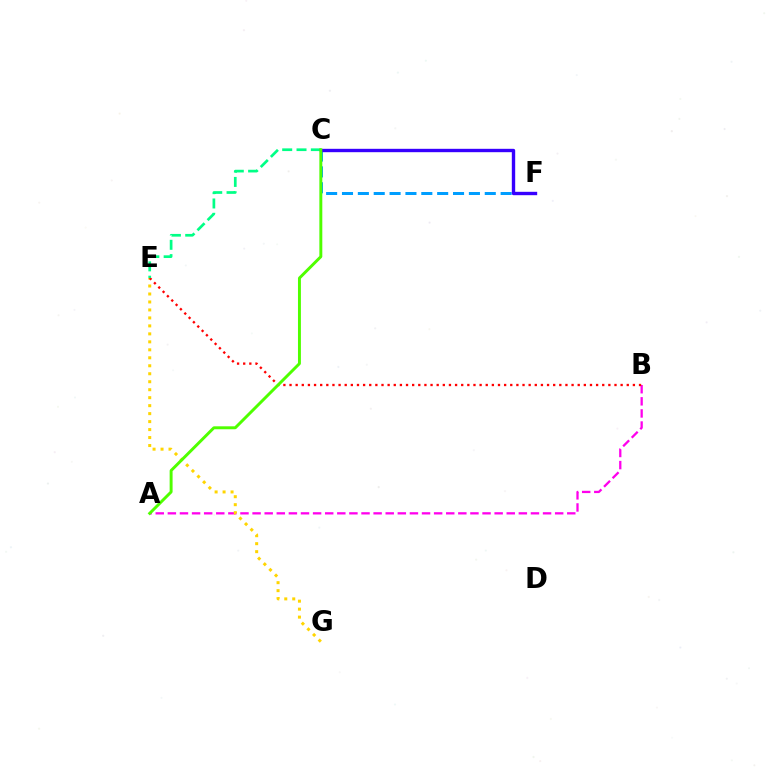{('A', 'B'): [{'color': '#ff00ed', 'line_style': 'dashed', 'thickness': 1.64}], ('E', 'G'): [{'color': '#ffd500', 'line_style': 'dotted', 'thickness': 2.17}], ('C', 'F'): [{'color': '#009eff', 'line_style': 'dashed', 'thickness': 2.16}, {'color': '#3700ff', 'line_style': 'solid', 'thickness': 2.43}], ('B', 'E'): [{'color': '#ff0000', 'line_style': 'dotted', 'thickness': 1.67}], ('C', 'E'): [{'color': '#00ff86', 'line_style': 'dashed', 'thickness': 1.94}], ('A', 'C'): [{'color': '#4fff00', 'line_style': 'solid', 'thickness': 2.12}]}